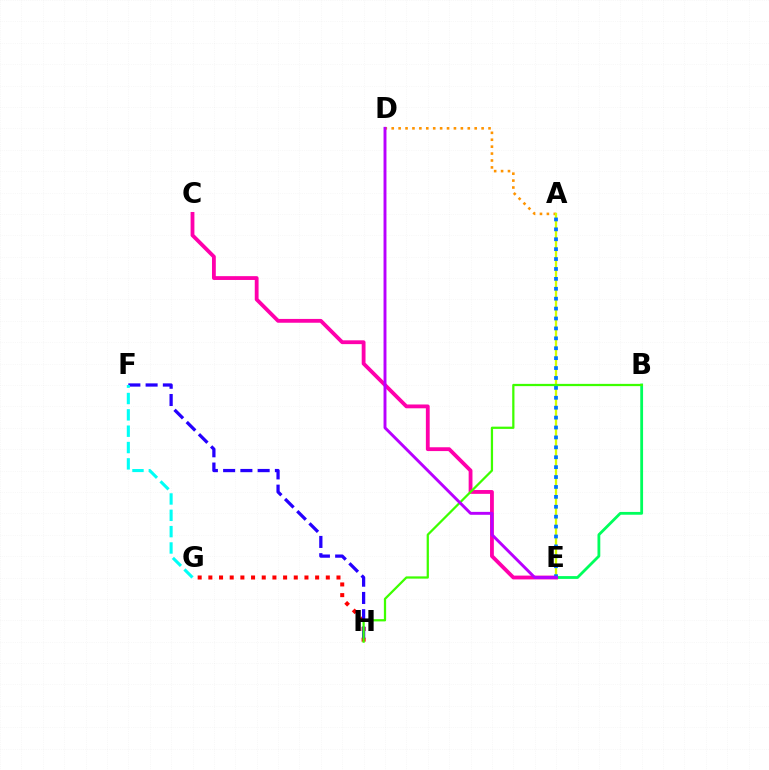{('B', 'E'): [{'color': '#00ff5c', 'line_style': 'solid', 'thickness': 2.02}], ('A', 'D'): [{'color': '#ff9400', 'line_style': 'dotted', 'thickness': 1.88}], ('A', 'E'): [{'color': '#d1ff00', 'line_style': 'solid', 'thickness': 1.65}, {'color': '#0074ff', 'line_style': 'dotted', 'thickness': 2.69}], ('C', 'E'): [{'color': '#ff00ac', 'line_style': 'solid', 'thickness': 2.75}], ('G', 'H'): [{'color': '#ff0000', 'line_style': 'dotted', 'thickness': 2.9}], ('F', 'H'): [{'color': '#2500ff', 'line_style': 'dashed', 'thickness': 2.34}], ('B', 'H'): [{'color': '#3dff00', 'line_style': 'solid', 'thickness': 1.62}], ('D', 'E'): [{'color': '#b900ff', 'line_style': 'solid', 'thickness': 2.1}], ('F', 'G'): [{'color': '#00fff6', 'line_style': 'dashed', 'thickness': 2.22}]}